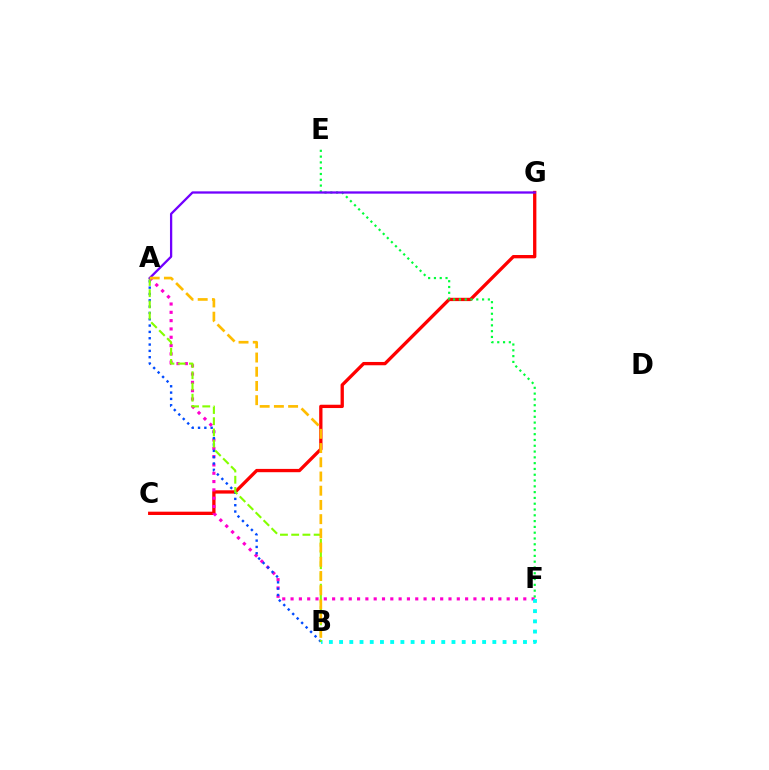{('C', 'G'): [{'color': '#ff0000', 'line_style': 'solid', 'thickness': 2.38}], ('A', 'F'): [{'color': '#ff00cf', 'line_style': 'dotted', 'thickness': 2.26}], ('B', 'F'): [{'color': '#00fff6', 'line_style': 'dotted', 'thickness': 2.78}], ('E', 'F'): [{'color': '#00ff39', 'line_style': 'dotted', 'thickness': 1.57}], ('A', 'B'): [{'color': '#004bff', 'line_style': 'dotted', 'thickness': 1.72}, {'color': '#84ff00', 'line_style': 'dashed', 'thickness': 1.53}, {'color': '#ffbd00', 'line_style': 'dashed', 'thickness': 1.93}], ('A', 'G'): [{'color': '#7200ff', 'line_style': 'solid', 'thickness': 1.65}]}